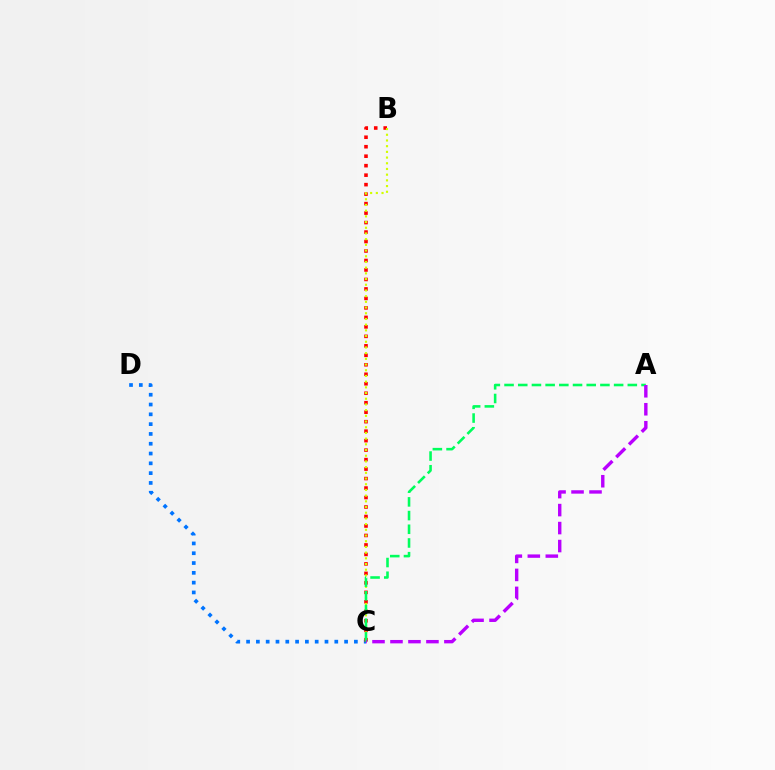{('C', 'D'): [{'color': '#0074ff', 'line_style': 'dotted', 'thickness': 2.66}], ('B', 'C'): [{'color': '#ff0000', 'line_style': 'dotted', 'thickness': 2.58}, {'color': '#d1ff00', 'line_style': 'dotted', 'thickness': 1.55}], ('A', 'C'): [{'color': '#00ff5c', 'line_style': 'dashed', 'thickness': 1.86}, {'color': '#b900ff', 'line_style': 'dashed', 'thickness': 2.44}]}